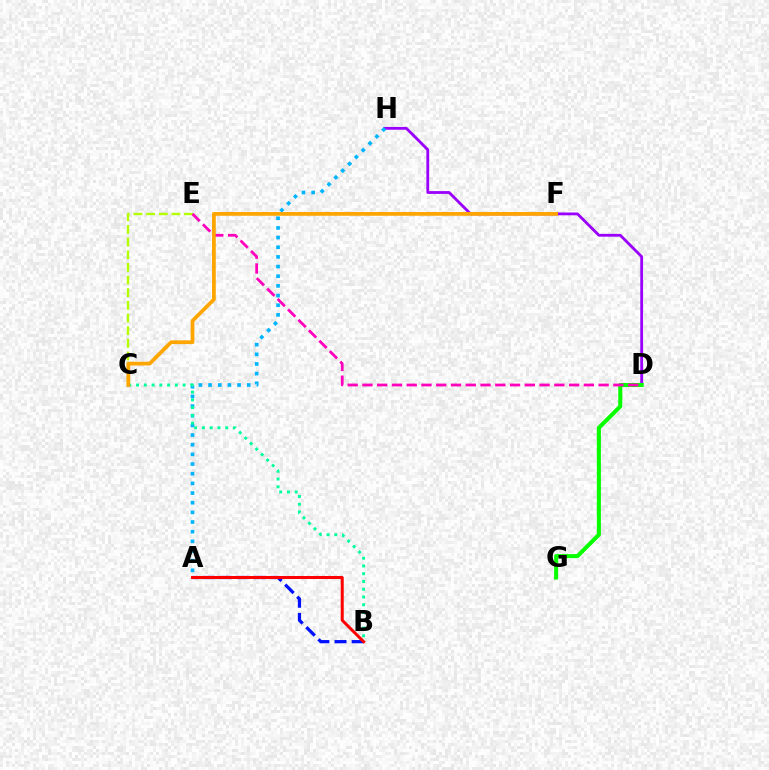{('D', 'H'): [{'color': '#9b00ff', 'line_style': 'solid', 'thickness': 2.02}], ('A', 'H'): [{'color': '#00b5ff', 'line_style': 'dotted', 'thickness': 2.62}], ('C', 'E'): [{'color': '#b3ff00', 'line_style': 'dashed', 'thickness': 1.72}], ('D', 'G'): [{'color': '#08ff00', 'line_style': 'solid', 'thickness': 2.92}], ('D', 'E'): [{'color': '#ff00bd', 'line_style': 'dashed', 'thickness': 2.01}], ('A', 'B'): [{'color': '#0010ff', 'line_style': 'dashed', 'thickness': 2.32}, {'color': '#ff0000', 'line_style': 'solid', 'thickness': 2.17}], ('B', 'C'): [{'color': '#00ff9d', 'line_style': 'dotted', 'thickness': 2.11}], ('C', 'F'): [{'color': '#ffa500', 'line_style': 'solid', 'thickness': 2.7}]}